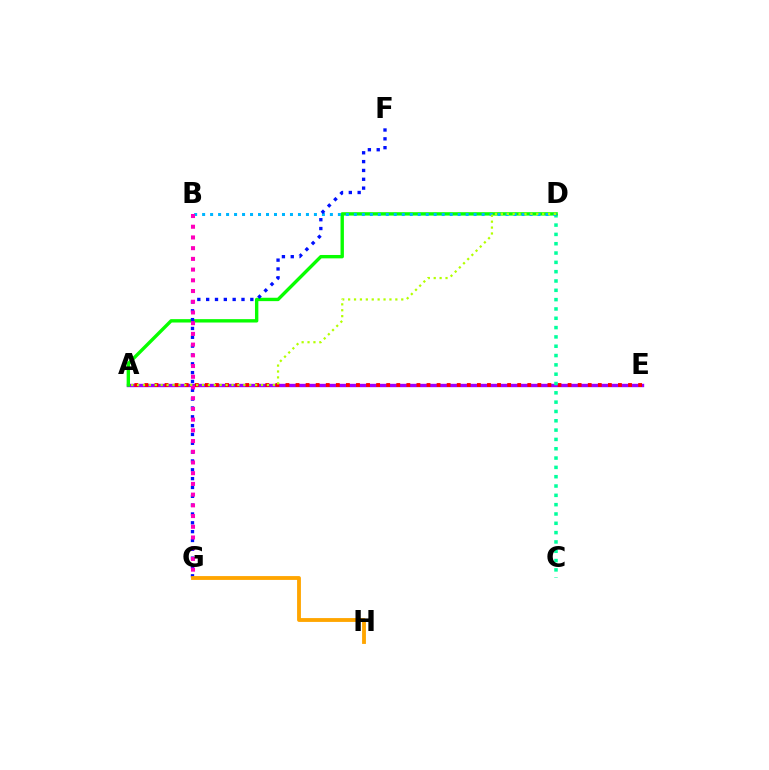{('A', 'E'): [{'color': '#9b00ff', 'line_style': 'solid', 'thickness': 2.43}, {'color': '#ff0000', 'line_style': 'dotted', 'thickness': 2.74}], ('C', 'D'): [{'color': '#00ff9d', 'line_style': 'dotted', 'thickness': 2.53}], ('A', 'D'): [{'color': '#08ff00', 'line_style': 'solid', 'thickness': 2.43}, {'color': '#b3ff00', 'line_style': 'dotted', 'thickness': 1.6}], ('B', 'D'): [{'color': '#00b5ff', 'line_style': 'dotted', 'thickness': 2.17}], ('F', 'G'): [{'color': '#0010ff', 'line_style': 'dotted', 'thickness': 2.4}], ('B', 'G'): [{'color': '#ff00bd', 'line_style': 'dotted', 'thickness': 2.91}], ('G', 'H'): [{'color': '#ffa500', 'line_style': 'solid', 'thickness': 2.77}]}